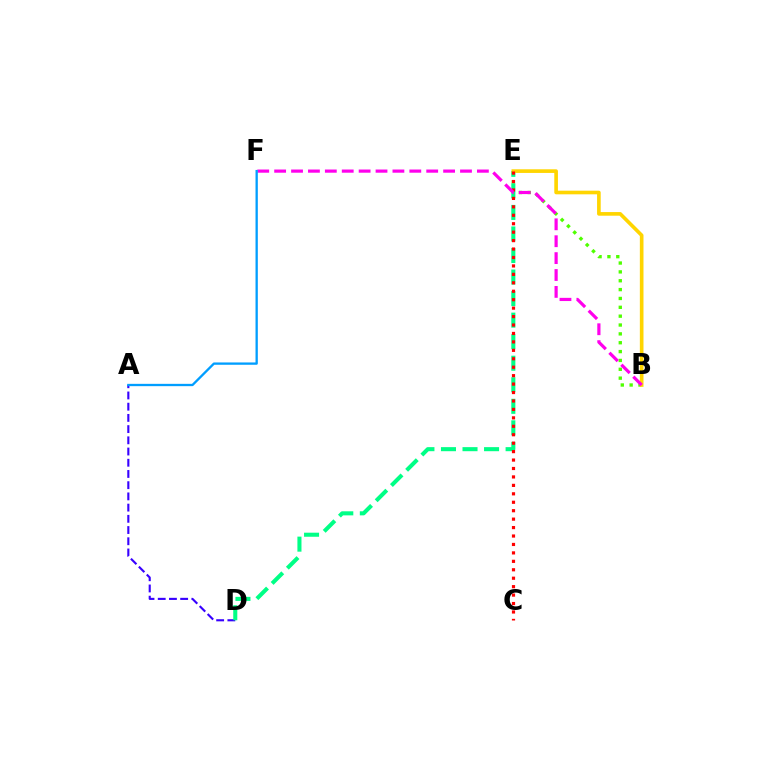{('A', 'D'): [{'color': '#3700ff', 'line_style': 'dashed', 'thickness': 1.52}], ('B', 'E'): [{'color': '#4fff00', 'line_style': 'dotted', 'thickness': 2.41}, {'color': '#ffd500', 'line_style': 'solid', 'thickness': 2.62}], ('D', 'E'): [{'color': '#00ff86', 'line_style': 'dashed', 'thickness': 2.93}], ('C', 'E'): [{'color': '#ff0000', 'line_style': 'dotted', 'thickness': 2.29}], ('B', 'F'): [{'color': '#ff00ed', 'line_style': 'dashed', 'thickness': 2.3}], ('A', 'F'): [{'color': '#009eff', 'line_style': 'solid', 'thickness': 1.67}]}